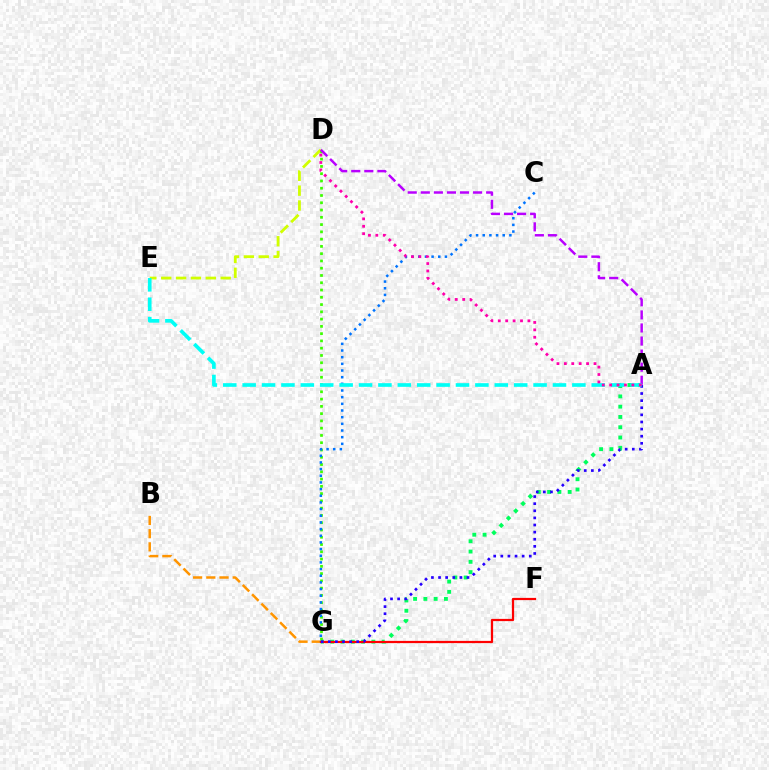{('A', 'G'): [{'color': '#00ff5c', 'line_style': 'dotted', 'thickness': 2.79}, {'color': '#2500ff', 'line_style': 'dotted', 'thickness': 1.93}], ('D', 'E'): [{'color': '#d1ff00', 'line_style': 'dashed', 'thickness': 2.02}], ('B', 'G'): [{'color': '#ff9400', 'line_style': 'dashed', 'thickness': 1.79}], ('D', 'G'): [{'color': '#3dff00', 'line_style': 'dotted', 'thickness': 1.98}], ('C', 'G'): [{'color': '#0074ff', 'line_style': 'dotted', 'thickness': 1.81}], ('A', 'D'): [{'color': '#b900ff', 'line_style': 'dashed', 'thickness': 1.78}, {'color': '#ff00ac', 'line_style': 'dotted', 'thickness': 2.01}], ('F', 'G'): [{'color': '#ff0000', 'line_style': 'solid', 'thickness': 1.6}], ('A', 'E'): [{'color': '#00fff6', 'line_style': 'dashed', 'thickness': 2.63}]}